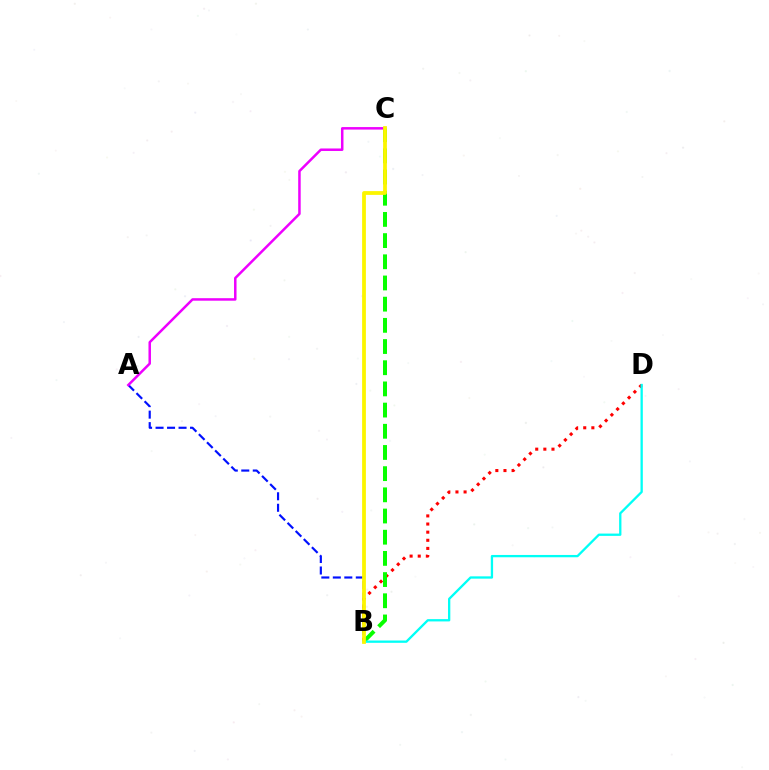{('B', 'D'): [{'color': '#ff0000', 'line_style': 'dotted', 'thickness': 2.21}, {'color': '#00fff6', 'line_style': 'solid', 'thickness': 1.66}], ('A', 'B'): [{'color': '#0010ff', 'line_style': 'dashed', 'thickness': 1.56}], ('B', 'C'): [{'color': '#08ff00', 'line_style': 'dashed', 'thickness': 2.88}, {'color': '#fcf500', 'line_style': 'solid', 'thickness': 2.72}], ('A', 'C'): [{'color': '#ee00ff', 'line_style': 'solid', 'thickness': 1.8}]}